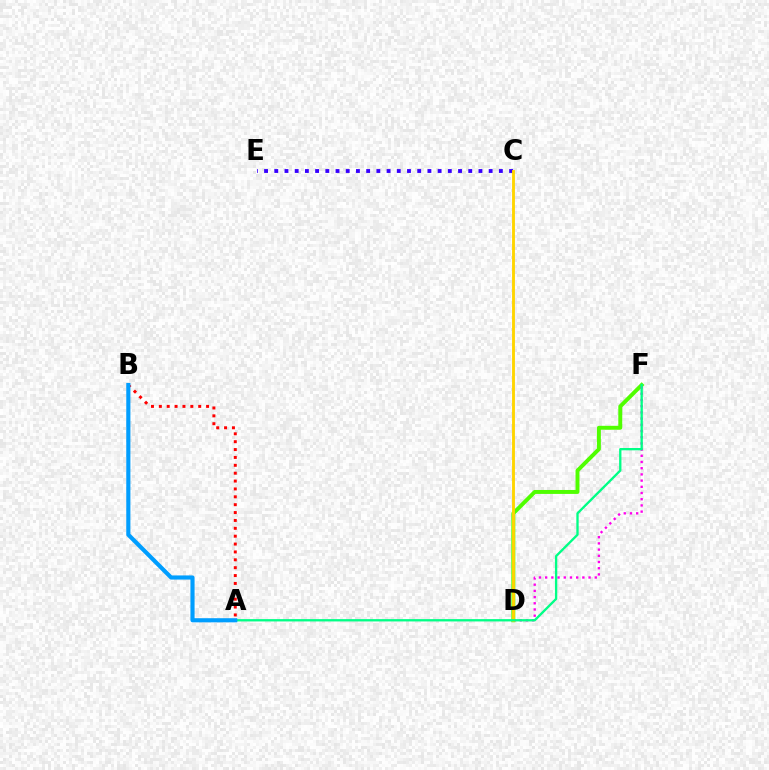{('D', 'F'): [{'color': '#4fff00', 'line_style': 'solid', 'thickness': 2.83}, {'color': '#ff00ed', 'line_style': 'dotted', 'thickness': 1.69}], ('C', 'E'): [{'color': '#3700ff', 'line_style': 'dotted', 'thickness': 2.77}], ('C', 'D'): [{'color': '#ffd500', 'line_style': 'solid', 'thickness': 2.07}], ('A', 'F'): [{'color': '#00ff86', 'line_style': 'solid', 'thickness': 1.67}], ('A', 'B'): [{'color': '#ff0000', 'line_style': 'dotted', 'thickness': 2.14}, {'color': '#009eff', 'line_style': 'solid', 'thickness': 2.98}]}